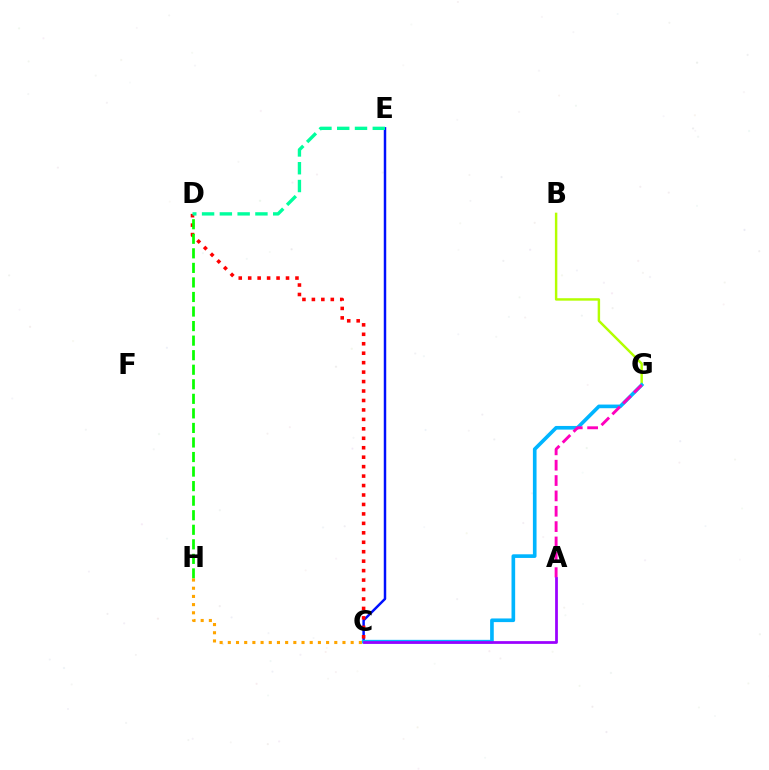{('B', 'G'): [{'color': '#b3ff00', 'line_style': 'solid', 'thickness': 1.76}], ('C', 'E'): [{'color': '#0010ff', 'line_style': 'solid', 'thickness': 1.78}], ('C', 'G'): [{'color': '#00b5ff', 'line_style': 'solid', 'thickness': 2.63}], ('A', 'G'): [{'color': '#ff00bd', 'line_style': 'dashed', 'thickness': 2.09}], ('A', 'C'): [{'color': '#9b00ff', 'line_style': 'solid', 'thickness': 1.98}], ('C', 'D'): [{'color': '#ff0000', 'line_style': 'dotted', 'thickness': 2.57}], ('D', 'H'): [{'color': '#08ff00', 'line_style': 'dashed', 'thickness': 1.98}], ('D', 'E'): [{'color': '#00ff9d', 'line_style': 'dashed', 'thickness': 2.42}], ('C', 'H'): [{'color': '#ffa500', 'line_style': 'dotted', 'thickness': 2.23}]}